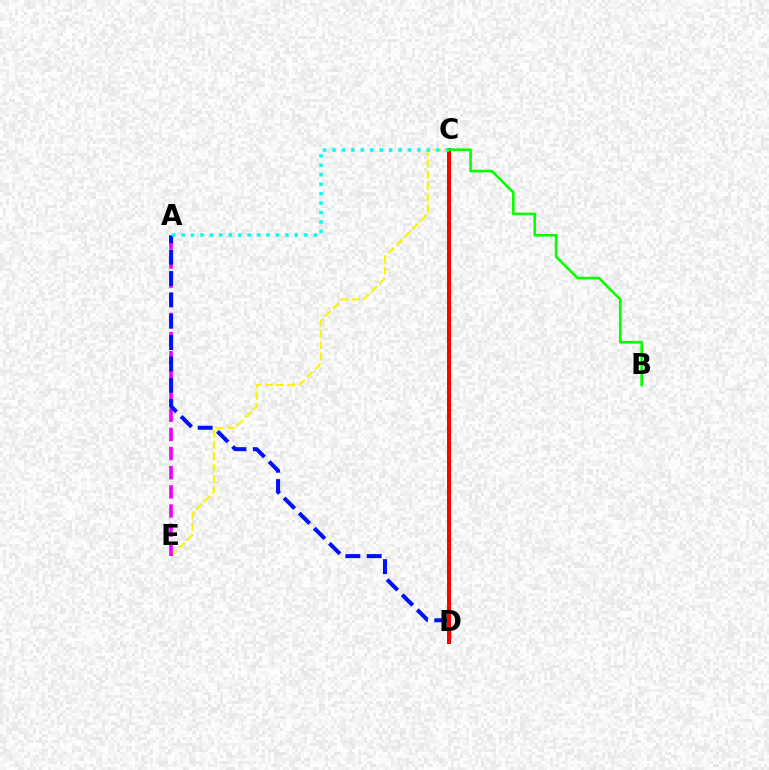{('C', 'E'): [{'color': '#fcf500', 'line_style': 'dashed', 'thickness': 1.54}], ('A', 'E'): [{'color': '#ee00ff', 'line_style': 'dashed', 'thickness': 2.6}], ('A', 'D'): [{'color': '#0010ff', 'line_style': 'dashed', 'thickness': 2.9}], ('C', 'D'): [{'color': '#ff0000', 'line_style': 'solid', 'thickness': 2.89}], ('A', 'C'): [{'color': '#00fff6', 'line_style': 'dotted', 'thickness': 2.56}], ('B', 'C'): [{'color': '#08ff00', 'line_style': 'solid', 'thickness': 1.9}]}